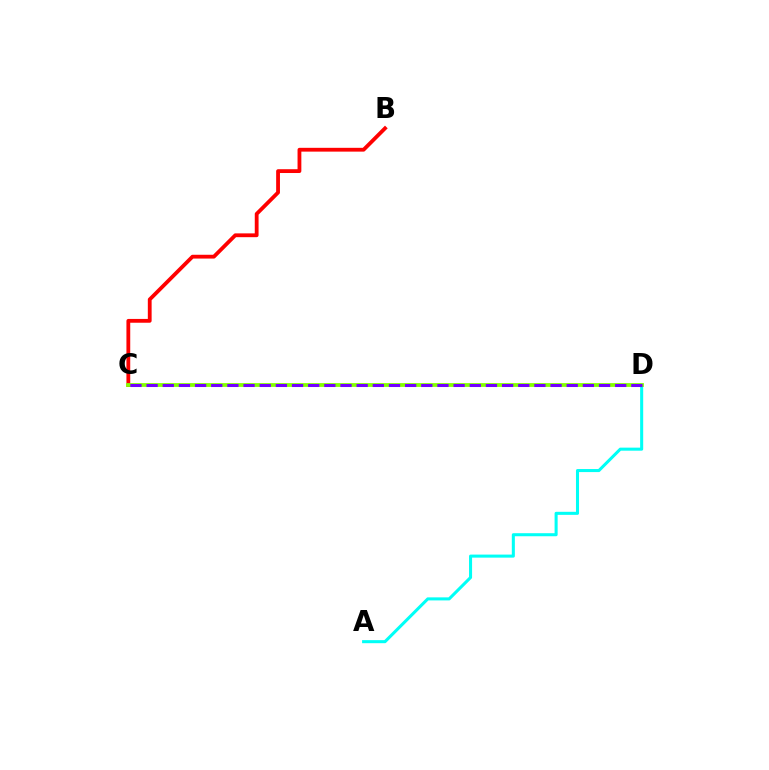{('A', 'D'): [{'color': '#00fff6', 'line_style': 'solid', 'thickness': 2.19}], ('B', 'C'): [{'color': '#ff0000', 'line_style': 'solid', 'thickness': 2.74}], ('C', 'D'): [{'color': '#84ff00', 'line_style': 'solid', 'thickness': 2.72}, {'color': '#7200ff', 'line_style': 'dashed', 'thickness': 2.2}]}